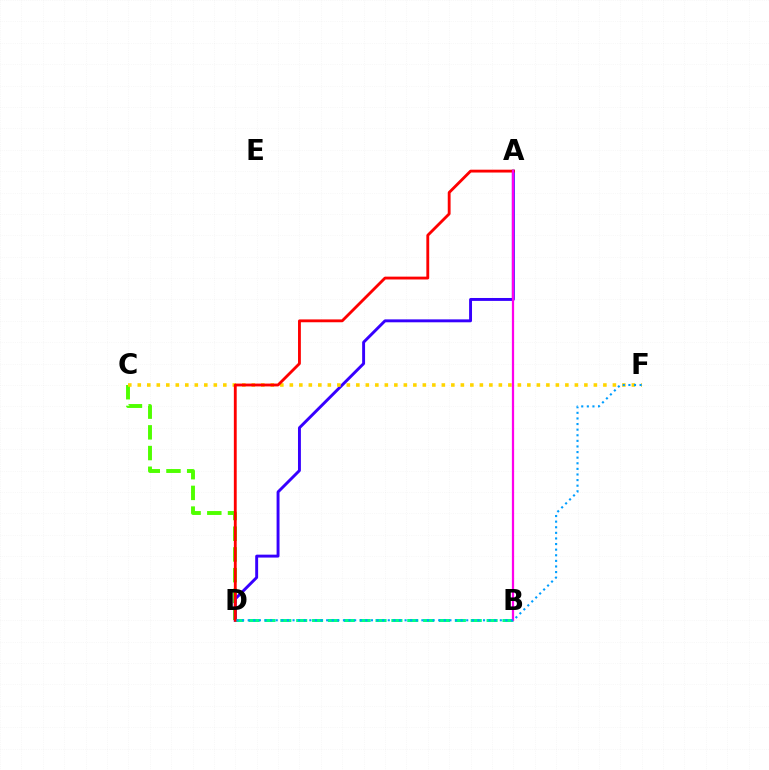{('C', 'D'): [{'color': '#4fff00', 'line_style': 'dashed', 'thickness': 2.81}], ('A', 'D'): [{'color': '#3700ff', 'line_style': 'solid', 'thickness': 2.1}, {'color': '#ff0000', 'line_style': 'solid', 'thickness': 2.05}], ('B', 'D'): [{'color': '#00ff86', 'line_style': 'dashed', 'thickness': 2.16}], ('C', 'F'): [{'color': '#ffd500', 'line_style': 'dotted', 'thickness': 2.58}], ('A', 'B'): [{'color': '#ff00ed', 'line_style': 'solid', 'thickness': 1.61}], ('D', 'F'): [{'color': '#009eff', 'line_style': 'dotted', 'thickness': 1.52}]}